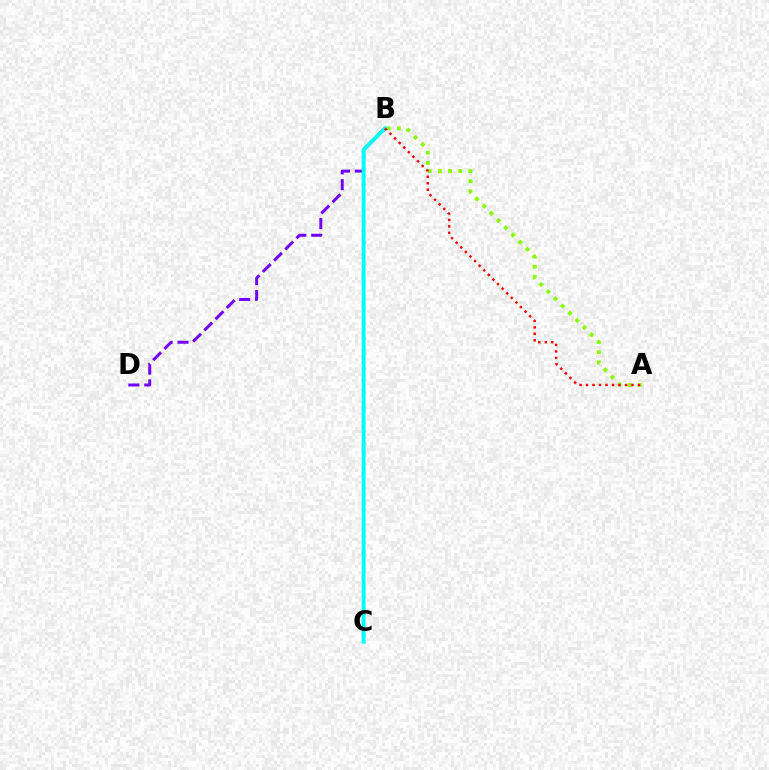{('B', 'D'): [{'color': '#7200ff', 'line_style': 'dashed', 'thickness': 2.16}], ('B', 'C'): [{'color': '#00fff6', 'line_style': 'solid', 'thickness': 2.83}], ('A', 'B'): [{'color': '#84ff00', 'line_style': 'dotted', 'thickness': 2.77}, {'color': '#ff0000', 'line_style': 'dotted', 'thickness': 1.76}]}